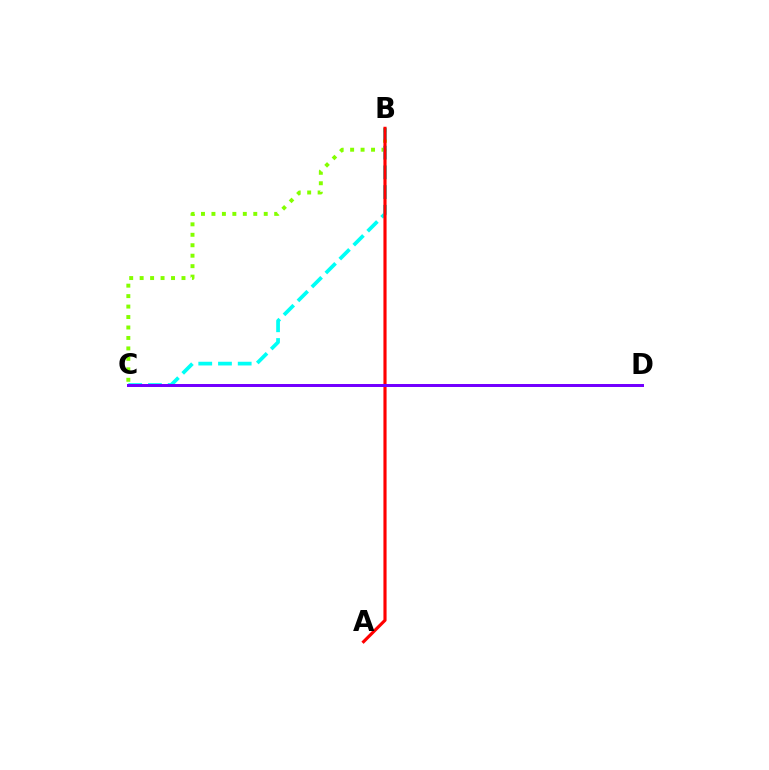{('B', 'C'): [{'color': '#84ff00', 'line_style': 'dotted', 'thickness': 2.84}, {'color': '#00fff6', 'line_style': 'dashed', 'thickness': 2.68}], ('A', 'B'): [{'color': '#ff0000', 'line_style': 'solid', 'thickness': 2.26}], ('C', 'D'): [{'color': '#7200ff', 'line_style': 'solid', 'thickness': 2.15}]}